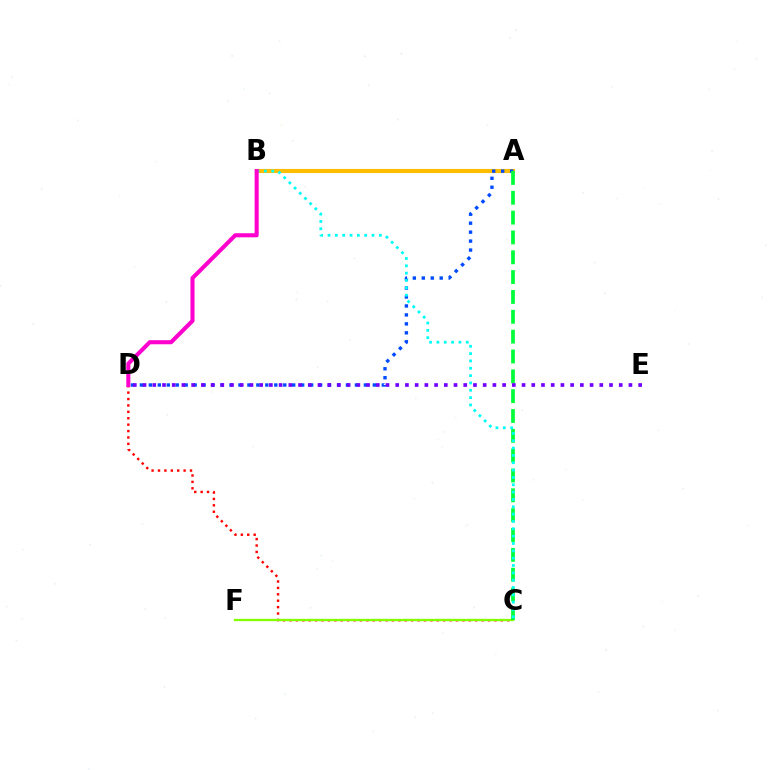{('C', 'D'): [{'color': '#ff0000', 'line_style': 'dotted', 'thickness': 1.74}], ('A', 'B'): [{'color': '#ffbd00', 'line_style': 'solid', 'thickness': 2.96}], ('A', 'D'): [{'color': '#004bff', 'line_style': 'dotted', 'thickness': 2.43}], ('C', 'F'): [{'color': '#84ff00', 'line_style': 'solid', 'thickness': 1.67}], ('A', 'C'): [{'color': '#00ff39', 'line_style': 'dashed', 'thickness': 2.7}], ('B', 'C'): [{'color': '#00fff6', 'line_style': 'dotted', 'thickness': 1.99}], ('B', 'D'): [{'color': '#ff00cf', 'line_style': 'solid', 'thickness': 2.93}], ('D', 'E'): [{'color': '#7200ff', 'line_style': 'dotted', 'thickness': 2.64}]}